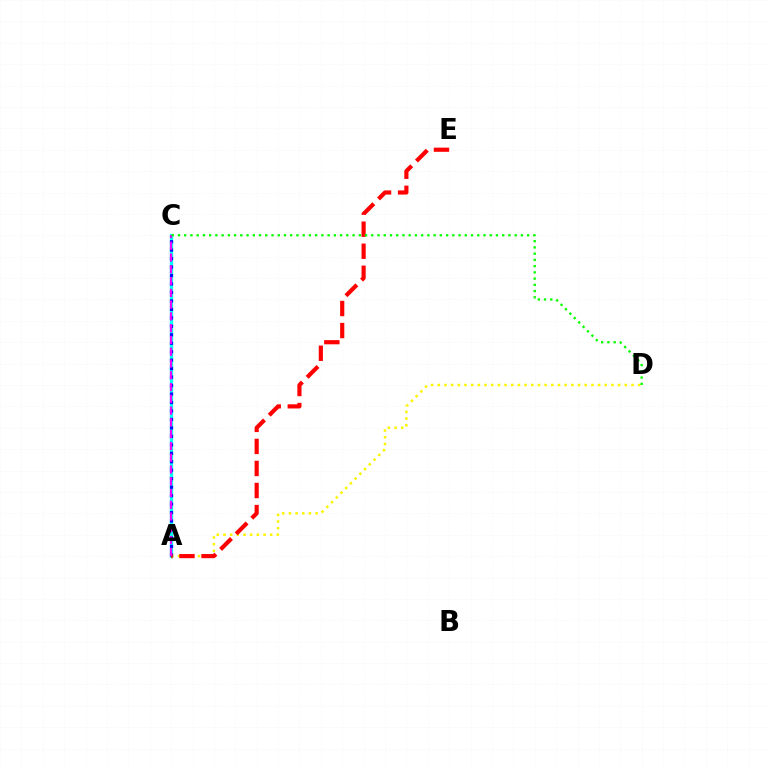{('A', 'C'): [{'color': '#00fff6', 'line_style': 'solid', 'thickness': 2.37}, {'color': '#0010ff', 'line_style': 'dotted', 'thickness': 2.3}, {'color': '#ee00ff', 'line_style': 'dashed', 'thickness': 1.6}], ('A', 'D'): [{'color': '#fcf500', 'line_style': 'dotted', 'thickness': 1.81}], ('A', 'E'): [{'color': '#ff0000', 'line_style': 'dashed', 'thickness': 2.99}], ('C', 'D'): [{'color': '#08ff00', 'line_style': 'dotted', 'thickness': 1.69}]}